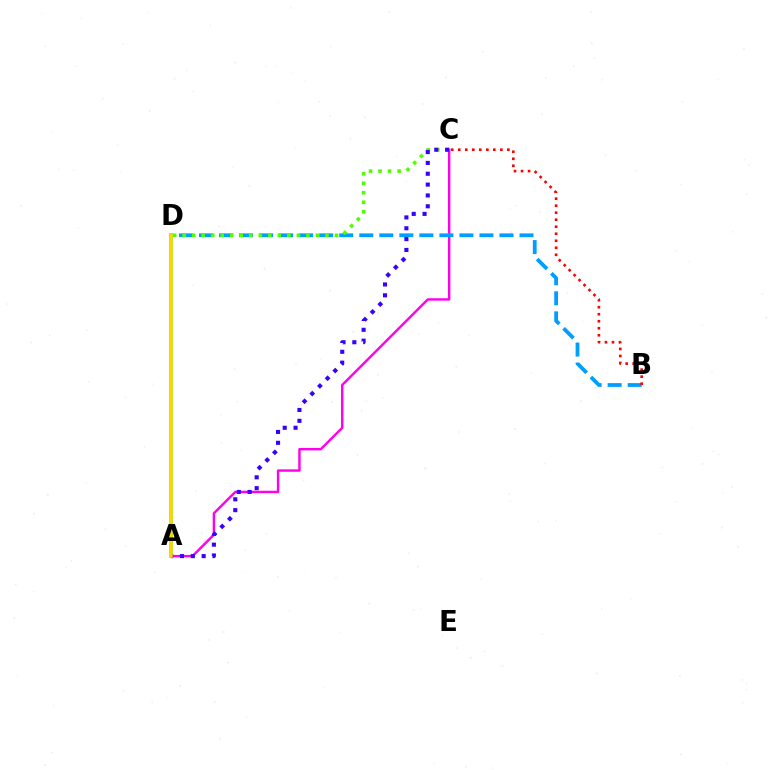{('A', 'C'): [{'color': '#ff00ed', 'line_style': 'solid', 'thickness': 1.74}, {'color': '#3700ff', 'line_style': 'dotted', 'thickness': 2.95}], ('B', 'D'): [{'color': '#009eff', 'line_style': 'dashed', 'thickness': 2.72}], ('A', 'D'): [{'color': '#00ff86', 'line_style': 'solid', 'thickness': 2.6}, {'color': '#ffd500', 'line_style': 'solid', 'thickness': 2.55}], ('C', 'D'): [{'color': '#4fff00', 'line_style': 'dotted', 'thickness': 2.59}], ('B', 'C'): [{'color': '#ff0000', 'line_style': 'dotted', 'thickness': 1.91}]}